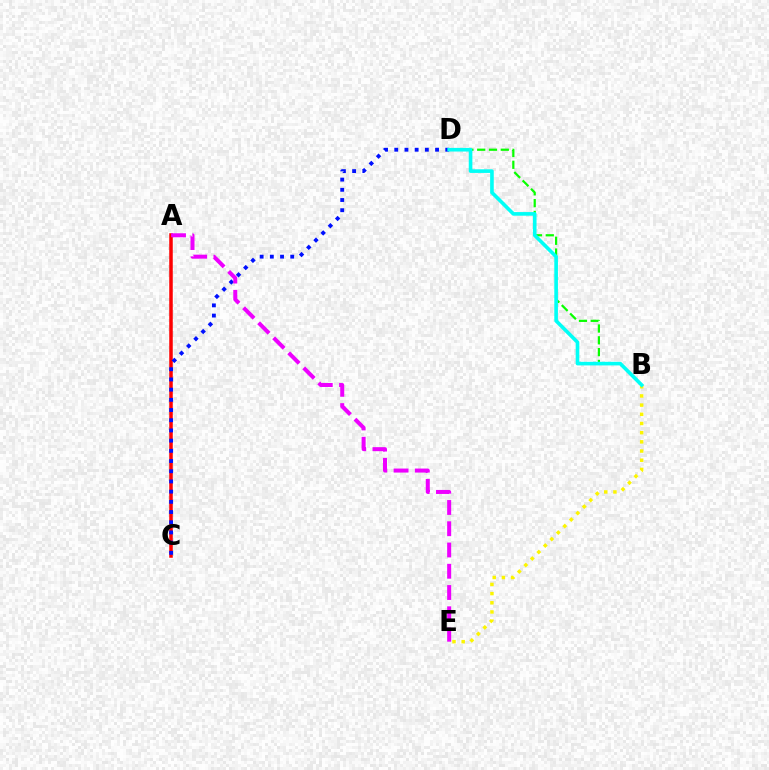{('A', 'C'): [{'color': '#ff0000', 'line_style': 'solid', 'thickness': 2.53}], ('C', 'D'): [{'color': '#0010ff', 'line_style': 'dotted', 'thickness': 2.77}], ('B', 'D'): [{'color': '#08ff00', 'line_style': 'dashed', 'thickness': 1.6}, {'color': '#00fff6', 'line_style': 'solid', 'thickness': 2.61}], ('A', 'E'): [{'color': '#ee00ff', 'line_style': 'dashed', 'thickness': 2.89}], ('B', 'E'): [{'color': '#fcf500', 'line_style': 'dotted', 'thickness': 2.5}]}